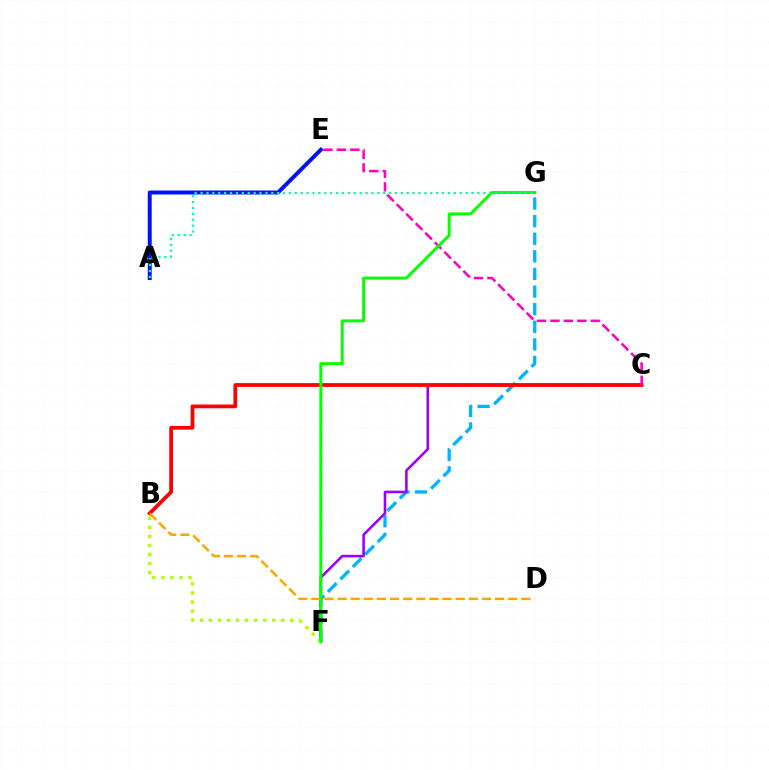{('F', 'G'): [{'color': '#00b5ff', 'line_style': 'dashed', 'thickness': 2.39}, {'color': '#08ff00', 'line_style': 'solid', 'thickness': 2.12}], ('C', 'F'): [{'color': '#9b00ff', 'line_style': 'solid', 'thickness': 1.87}], ('B', 'C'): [{'color': '#ff0000', 'line_style': 'solid', 'thickness': 2.7}], ('B', 'F'): [{'color': '#b3ff00', 'line_style': 'dotted', 'thickness': 2.46}], ('A', 'E'): [{'color': '#0010ff', 'line_style': 'solid', 'thickness': 2.84}], ('C', 'E'): [{'color': '#ff00bd', 'line_style': 'dashed', 'thickness': 1.83}], ('B', 'D'): [{'color': '#ffa500', 'line_style': 'dashed', 'thickness': 1.78}], ('A', 'G'): [{'color': '#00ff9d', 'line_style': 'dotted', 'thickness': 1.6}]}